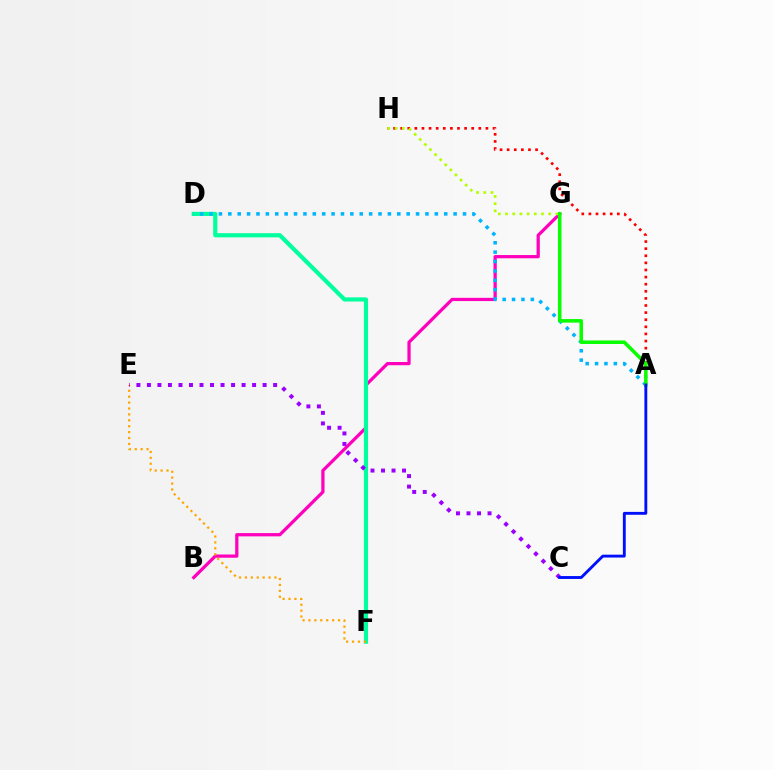{('B', 'G'): [{'color': '#ff00bd', 'line_style': 'solid', 'thickness': 2.33}], ('A', 'H'): [{'color': '#ff0000', 'line_style': 'dotted', 'thickness': 1.93}], ('D', 'F'): [{'color': '#00ff9d', 'line_style': 'solid', 'thickness': 2.99}], ('G', 'H'): [{'color': '#b3ff00', 'line_style': 'dotted', 'thickness': 1.96}], ('E', 'F'): [{'color': '#ffa500', 'line_style': 'dotted', 'thickness': 1.6}], ('A', 'D'): [{'color': '#00b5ff', 'line_style': 'dotted', 'thickness': 2.55}], ('A', 'G'): [{'color': '#08ff00', 'line_style': 'solid', 'thickness': 2.55}], ('C', 'E'): [{'color': '#9b00ff', 'line_style': 'dotted', 'thickness': 2.86}], ('A', 'C'): [{'color': '#0010ff', 'line_style': 'solid', 'thickness': 2.07}]}